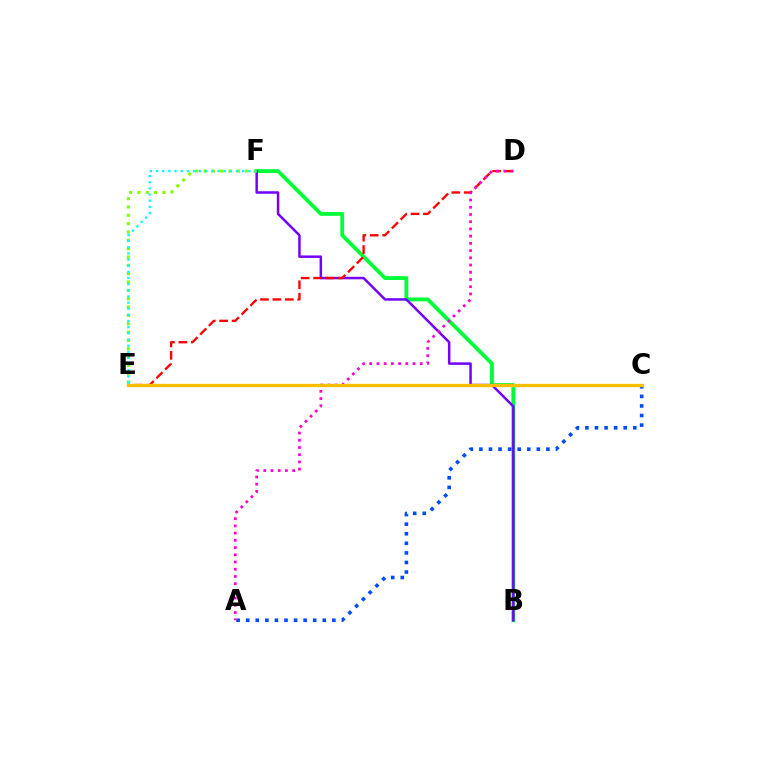{('B', 'F'): [{'color': '#00ff39', 'line_style': 'solid', 'thickness': 2.77}, {'color': '#7200ff', 'line_style': 'solid', 'thickness': 1.79}], ('D', 'E'): [{'color': '#ff0000', 'line_style': 'dashed', 'thickness': 1.69}], ('A', 'C'): [{'color': '#004bff', 'line_style': 'dotted', 'thickness': 2.6}], ('E', 'F'): [{'color': '#84ff00', 'line_style': 'dotted', 'thickness': 2.27}, {'color': '#00fff6', 'line_style': 'dotted', 'thickness': 1.67}], ('A', 'D'): [{'color': '#ff00cf', 'line_style': 'dotted', 'thickness': 1.96}], ('C', 'E'): [{'color': '#ffbd00', 'line_style': 'solid', 'thickness': 2.39}]}